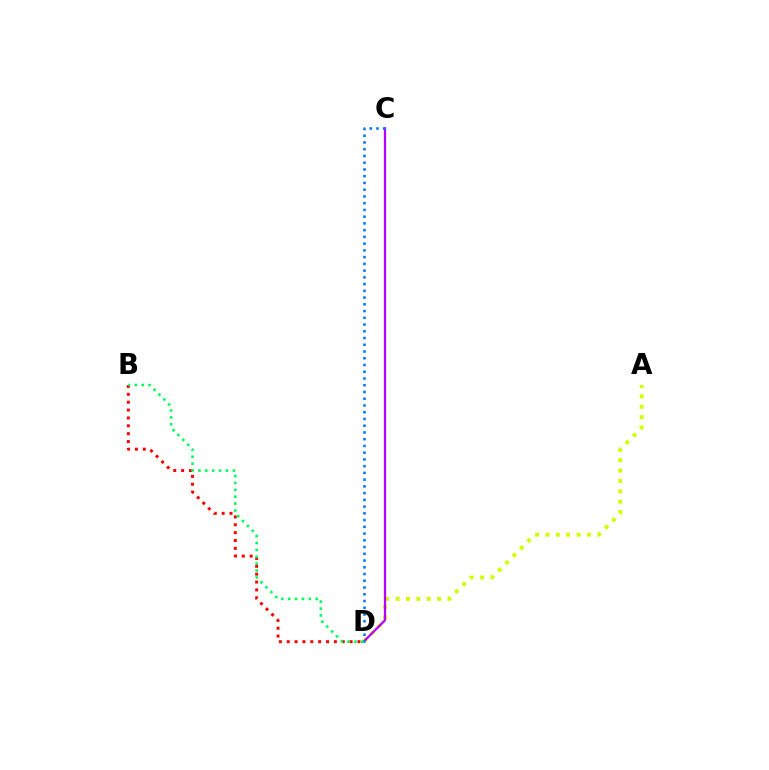{('B', 'D'): [{'color': '#ff0000', 'line_style': 'dotted', 'thickness': 2.14}, {'color': '#00ff5c', 'line_style': 'dotted', 'thickness': 1.87}], ('A', 'D'): [{'color': '#d1ff00', 'line_style': 'dotted', 'thickness': 2.82}], ('C', 'D'): [{'color': '#b900ff', 'line_style': 'solid', 'thickness': 1.61}, {'color': '#0074ff', 'line_style': 'dotted', 'thickness': 1.83}]}